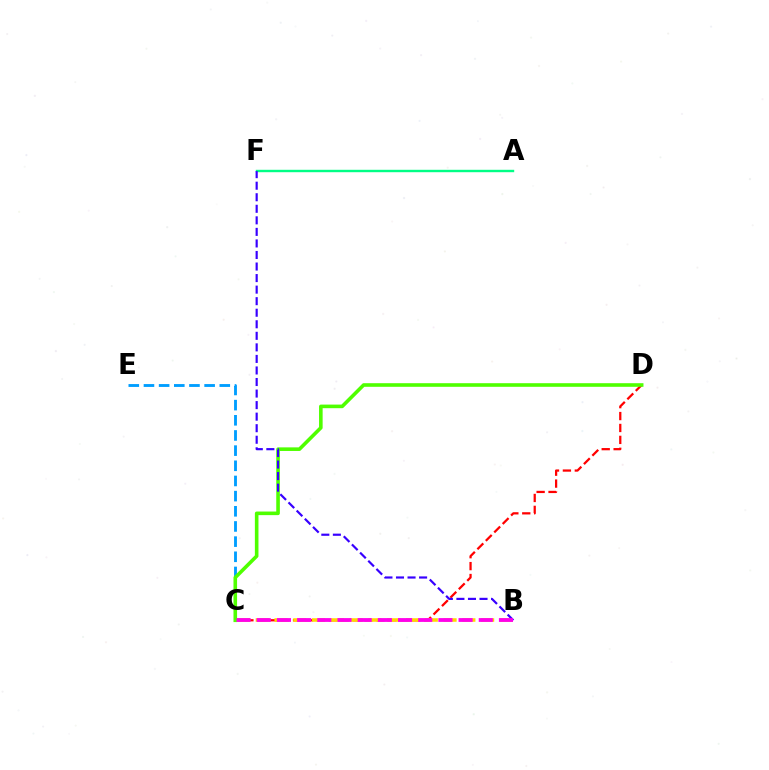{('C', 'D'): [{'color': '#ff0000', 'line_style': 'dashed', 'thickness': 1.62}, {'color': '#4fff00', 'line_style': 'solid', 'thickness': 2.59}], ('B', 'C'): [{'color': '#ffd500', 'line_style': 'dashed', 'thickness': 2.55}, {'color': '#ff00ed', 'line_style': 'dashed', 'thickness': 2.74}], ('A', 'F'): [{'color': '#00ff86', 'line_style': 'solid', 'thickness': 1.73}], ('C', 'E'): [{'color': '#009eff', 'line_style': 'dashed', 'thickness': 2.06}], ('B', 'F'): [{'color': '#3700ff', 'line_style': 'dashed', 'thickness': 1.57}]}